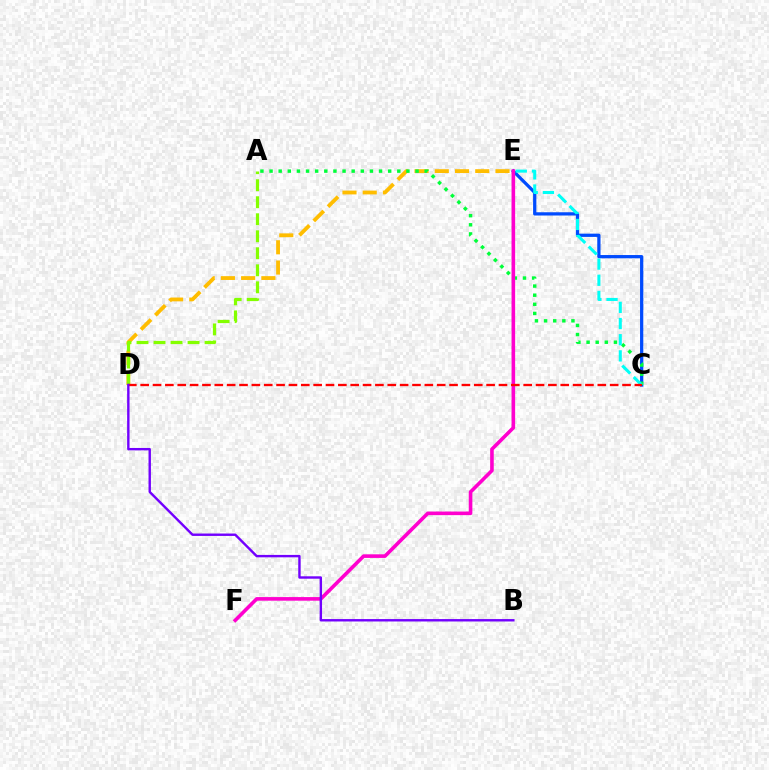{('D', 'E'): [{'color': '#ffbd00', 'line_style': 'dashed', 'thickness': 2.75}], ('A', 'D'): [{'color': '#84ff00', 'line_style': 'dashed', 'thickness': 2.31}], ('C', 'E'): [{'color': '#004bff', 'line_style': 'solid', 'thickness': 2.34}, {'color': '#00fff6', 'line_style': 'dashed', 'thickness': 2.2}], ('A', 'C'): [{'color': '#00ff39', 'line_style': 'dotted', 'thickness': 2.48}], ('E', 'F'): [{'color': '#ff00cf', 'line_style': 'solid', 'thickness': 2.59}], ('C', 'D'): [{'color': '#ff0000', 'line_style': 'dashed', 'thickness': 1.68}], ('B', 'D'): [{'color': '#7200ff', 'line_style': 'solid', 'thickness': 1.73}]}